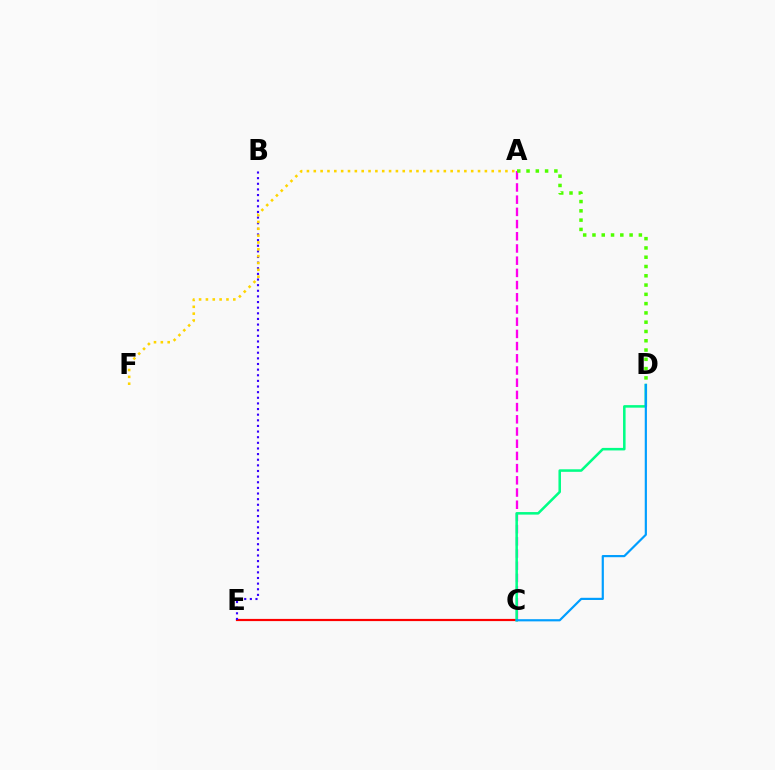{('C', 'E'): [{'color': '#ff0000', 'line_style': 'solid', 'thickness': 1.58}], ('A', 'C'): [{'color': '#ff00ed', 'line_style': 'dashed', 'thickness': 1.66}], ('C', 'D'): [{'color': '#00ff86', 'line_style': 'solid', 'thickness': 1.83}, {'color': '#009eff', 'line_style': 'solid', 'thickness': 1.57}], ('A', 'D'): [{'color': '#4fff00', 'line_style': 'dotted', 'thickness': 2.52}], ('B', 'E'): [{'color': '#3700ff', 'line_style': 'dotted', 'thickness': 1.53}], ('A', 'F'): [{'color': '#ffd500', 'line_style': 'dotted', 'thickness': 1.86}]}